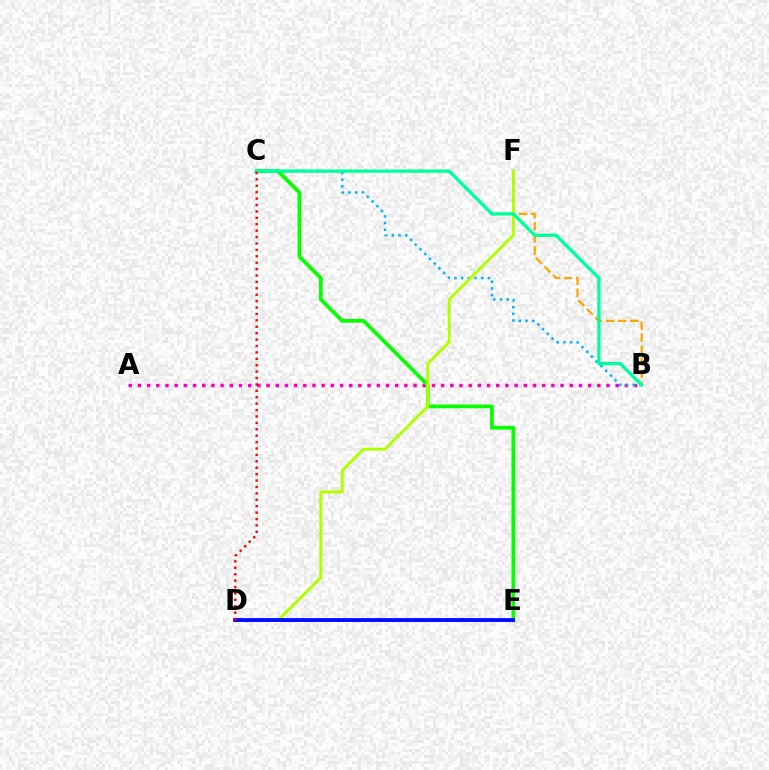{('A', 'B'): [{'color': '#ff00bd', 'line_style': 'dotted', 'thickness': 2.5}], ('C', 'E'): [{'color': '#08ff00', 'line_style': 'solid', 'thickness': 2.68}], ('B', 'C'): [{'color': '#00b5ff', 'line_style': 'dotted', 'thickness': 1.82}, {'color': '#00ff9d', 'line_style': 'solid', 'thickness': 2.38}], ('B', 'F'): [{'color': '#ffa500', 'line_style': 'dashed', 'thickness': 1.64}], ('D', 'F'): [{'color': '#b3ff00', 'line_style': 'solid', 'thickness': 2.14}], ('D', 'E'): [{'color': '#9b00ff', 'line_style': 'solid', 'thickness': 2.08}, {'color': '#0010ff', 'line_style': 'solid', 'thickness': 2.74}], ('C', 'D'): [{'color': '#ff0000', 'line_style': 'dotted', 'thickness': 1.74}]}